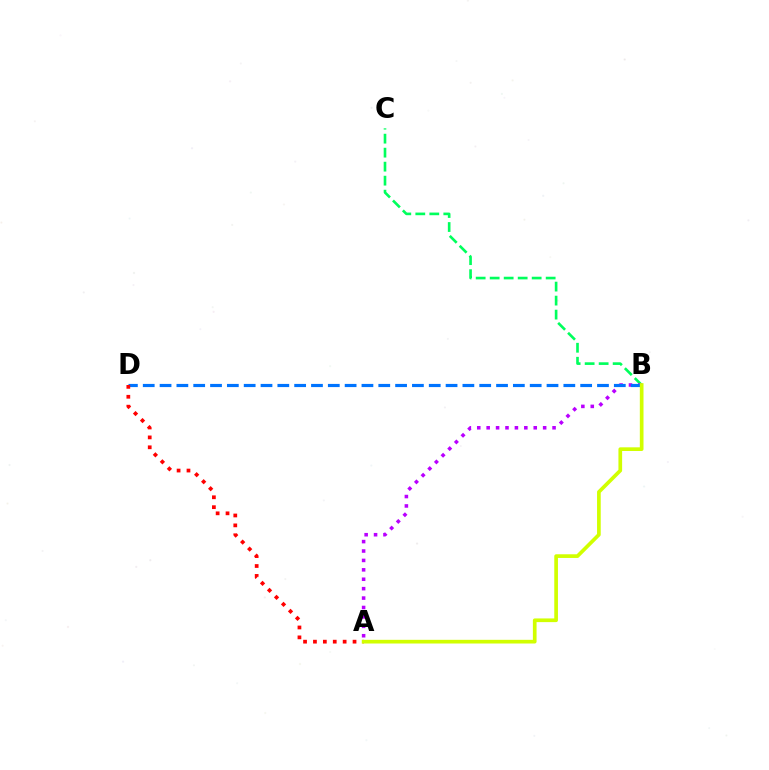{('B', 'C'): [{'color': '#00ff5c', 'line_style': 'dashed', 'thickness': 1.9}], ('A', 'B'): [{'color': '#b900ff', 'line_style': 'dotted', 'thickness': 2.56}, {'color': '#d1ff00', 'line_style': 'solid', 'thickness': 2.65}], ('B', 'D'): [{'color': '#0074ff', 'line_style': 'dashed', 'thickness': 2.29}], ('A', 'D'): [{'color': '#ff0000', 'line_style': 'dotted', 'thickness': 2.69}]}